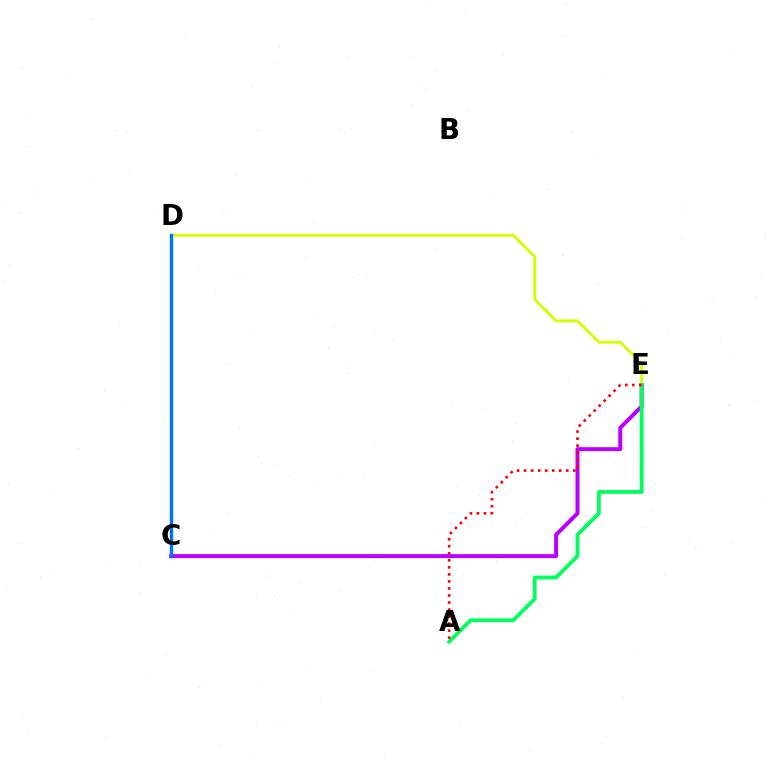{('C', 'E'): [{'color': '#b900ff', 'line_style': 'solid', 'thickness': 2.85}], ('D', 'E'): [{'color': '#d1ff00', 'line_style': 'solid', 'thickness': 2.05}], ('A', 'E'): [{'color': '#00ff5c', 'line_style': 'solid', 'thickness': 2.72}, {'color': '#ff0000', 'line_style': 'dotted', 'thickness': 1.91}], ('C', 'D'): [{'color': '#0074ff', 'line_style': 'solid', 'thickness': 2.45}]}